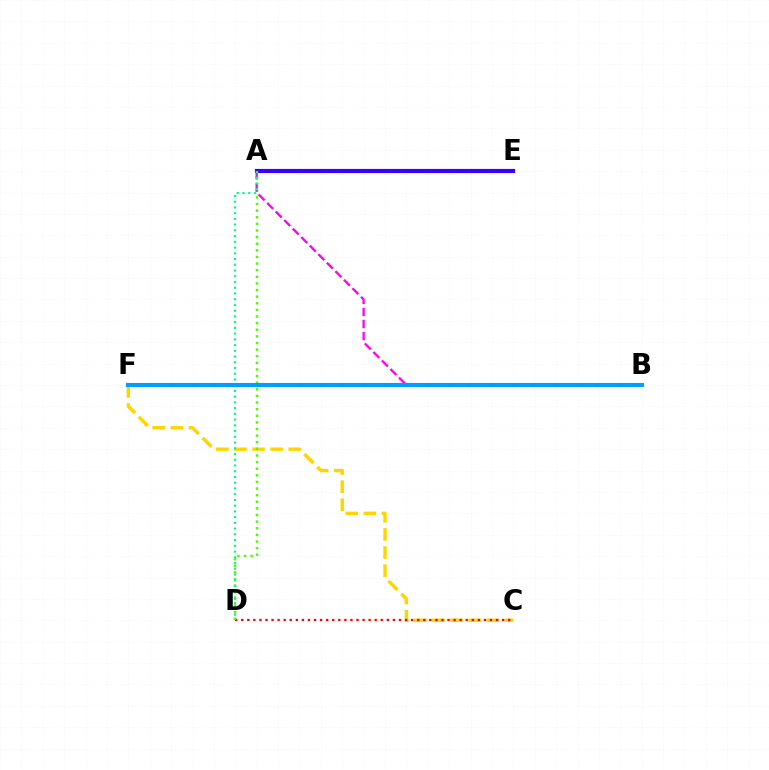{('C', 'F'): [{'color': '#ffd500', 'line_style': 'dashed', 'thickness': 2.46}], ('C', 'D'): [{'color': '#ff0000', 'line_style': 'dotted', 'thickness': 1.65}], ('A', 'E'): [{'color': '#3700ff', 'line_style': 'solid', 'thickness': 2.99}], ('A', 'D'): [{'color': '#4fff00', 'line_style': 'dotted', 'thickness': 1.8}, {'color': '#00ff86', 'line_style': 'dotted', 'thickness': 1.56}], ('A', 'B'): [{'color': '#ff00ed', 'line_style': 'dashed', 'thickness': 1.64}], ('B', 'F'): [{'color': '#009eff', 'line_style': 'solid', 'thickness': 2.94}]}